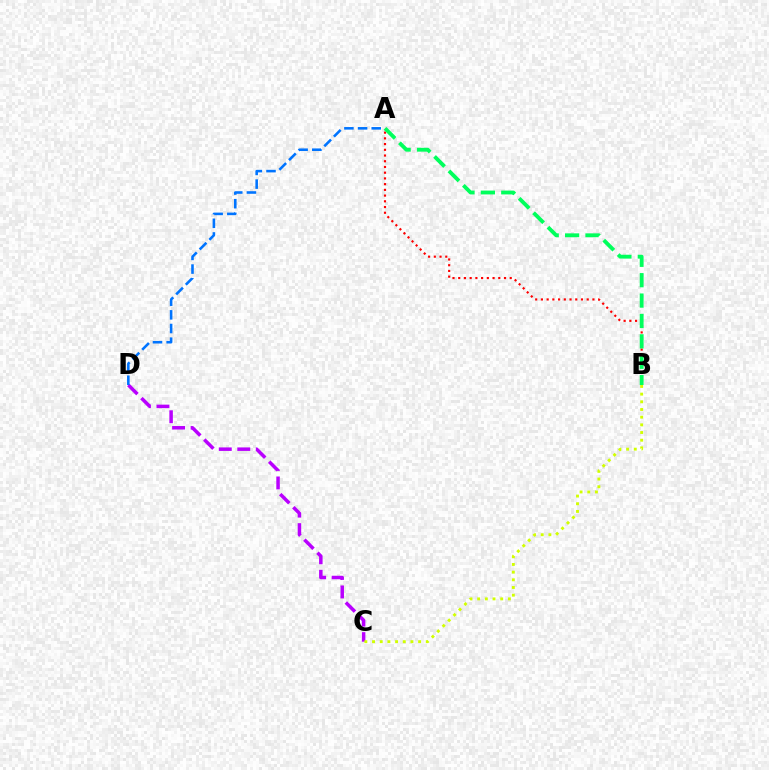{('A', 'B'): [{'color': '#ff0000', 'line_style': 'dotted', 'thickness': 1.55}, {'color': '#00ff5c', 'line_style': 'dashed', 'thickness': 2.77}], ('C', 'D'): [{'color': '#b900ff', 'line_style': 'dashed', 'thickness': 2.51}], ('A', 'D'): [{'color': '#0074ff', 'line_style': 'dashed', 'thickness': 1.86}], ('B', 'C'): [{'color': '#d1ff00', 'line_style': 'dotted', 'thickness': 2.09}]}